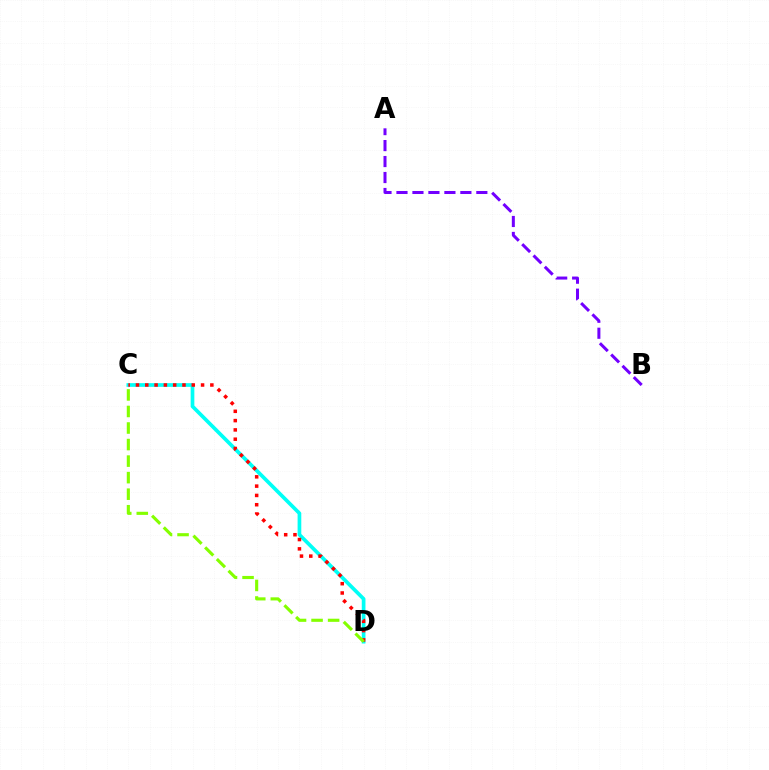{('C', 'D'): [{'color': '#00fff6', 'line_style': 'solid', 'thickness': 2.66}, {'color': '#ff0000', 'line_style': 'dotted', 'thickness': 2.53}, {'color': '#84ff00', 'line_style': 'dashed', 'thickness': 2.25}], ('A', 'B'): [{'color': '#7200ff', 'line_style': 'dashed', 'thickness': 2.17}]}